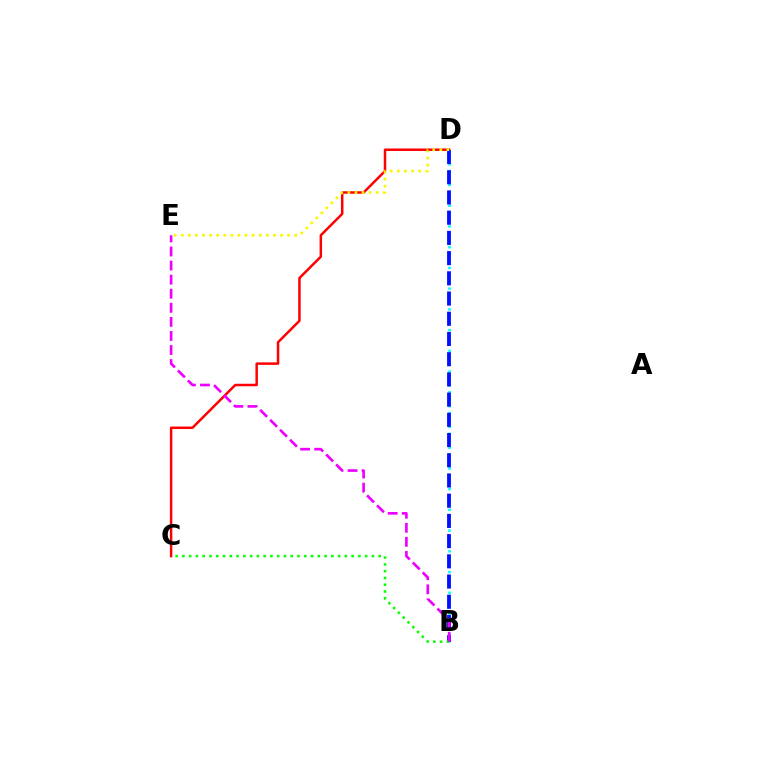{('C', 'D'): [{'color': '#ff0000', 'line_style': 'solid', 'thickness': 1.79}], ('B', 'D'): [{'color': '#00fff6', 'line_style': 'dotted', 'thickness': 1.88}, {'color': '#0010ff', 'line_style': 'dashed', 'thickness': 2.75}], ('B', 'C'): [{'color': '#08ff00', 'line_style': 'dotted', 'thickness': 1.84}], ('D', 'E'): [{'color': '#fcf500', 'line_style': 'dotted', 'thickness': 1.93}], ('B', 'E'): [{'color': '#ee00ff', 'line_style': 'dashed', 'thickness': 1.91}]}